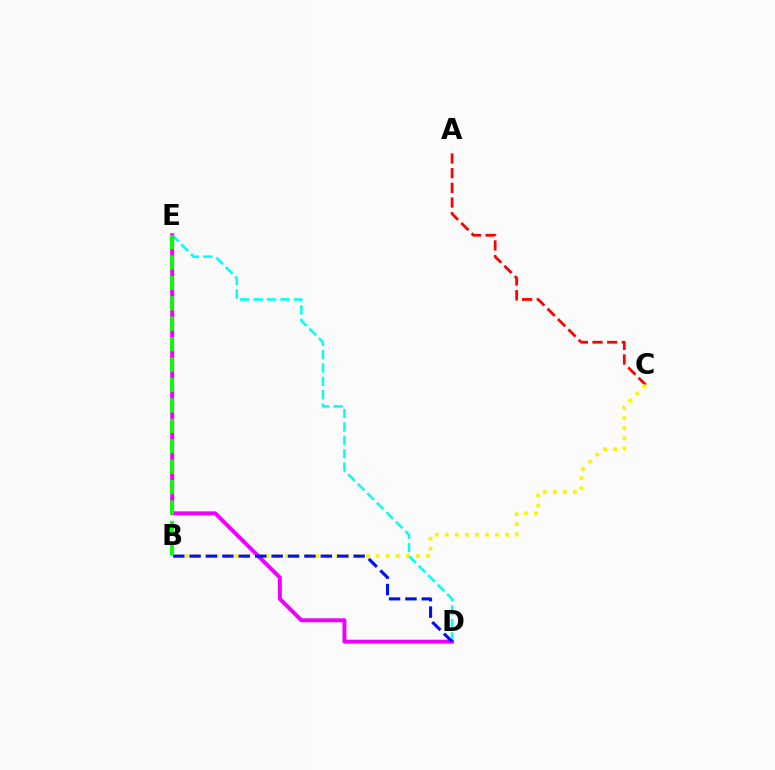{('A', 'C'): [{'color': '#ff0000', 'line_style': 'dashed', 'thickness': 1.99}], ('B', 'C'): [{'color': '#fcf500', 'line_style': 'dotted', 'thickness': 2.73}], ('D', 'E'): [{'color': '#00fff6', 'line_style': 'dashed', 'thickness': 1.82}, {'color': '#ee00ff', 'line_style': 'solid', 'thickness': 2.85}], ('B', 'D'): [{'color': '#0010ff', 'line_style': 'dashed', 'thickness': 2.23}], ('B', 'E'): [{'color': '#08ff00', 'line_style': 'dashed', 'thickness': 2.77}]}